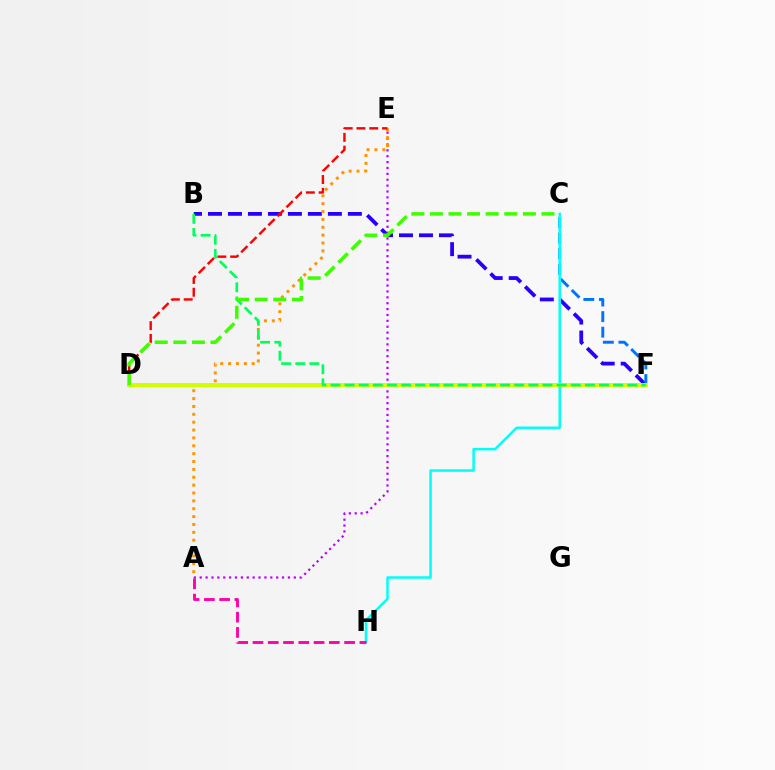{('B', 'F'): [{'color': '#2500ff', 'line_style': 'dashed', 'thickness': 2.71}, {'color': '#00ff5c', 'line_style': 'dashed', 'thickness': 1.92}], ('A', 'E'): [{'color': '#b900ff', 'line_style': 'dotted', 'thickness': 1.6}, {'color': '#ff9400', 'line_style': 'dotted', 'thickness': 2.14}], ('C', 'F'): [{'color': '#0074ff', 'line_style': 'dashed', 'thickness': 2.12}], ('C', 'H'): [{'color': '#00fff6', 'line_style': 'solid', 'thickness': 1.79}], ('D', 'F'): [{'color': '#d1ff00', 'line_style': 'solid', 'thickness': 2.88}], ('D', 'E'): [{'color': '#ff0000', 'line_style': 'dashed', 'thickness': 1.74}], ('A', 'H'): [{'color': '#ff00ac', 'line_style': 'dashed', 'thickness': 2.07}], ('C', 'D'): [{'color': '#3dff00', 'line_style': 'dashed', 'thickness': 2.53}]}